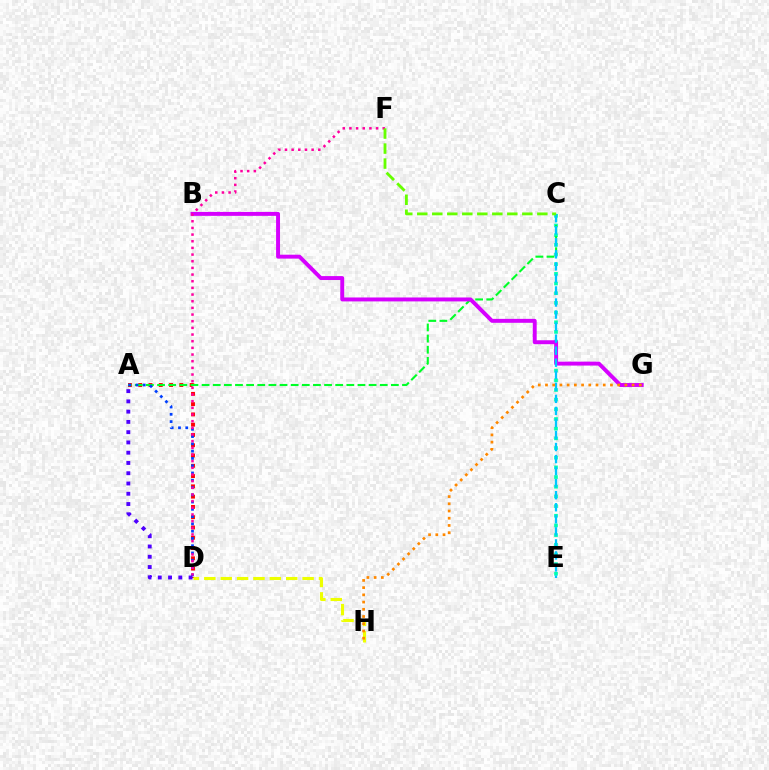{('C', 'E'): [{'color': '#00ffaf', 'line_style': 'dotted', 'thickness': 2.63}, {'color': '#00c7ff', 'line_style': 'dashed', 'thickness': 1.64}], ('A', 'D'): [{'color': '#ff0000', 'line_style': 'dotted', 'thickness': 2.79}, {'color': '#003fff', 'line_style': 'dotted', 'thickness': 1.98}, {'color': '#4f00ff', 'line_style': 'dotted', 'thickness': 2.79}], ('A', 'C'): [{'color': '#00ff27', 'line_style': 'dashed', 'thickness': 1.51}], ('B', 'G'): [{'color': '#d600ff', 'line_style': 'solid', 'thickness': 2.83}], ('D', 'H'): [{'color': '#eeff00', 'line_style': 'dashed', 'thickness': 2.23}], ('G', 'H'): [{'color': '#ff8800', 'line_style': 'dotted', 'thickness': 1.96}], ('D', 'F'): [{'color': '#ff00a0', 'line_style': 'dotted', 'thickness': 1.81}], ('C', 'F'): [{'color': '#66ff00', 'line_style': 'dashed', 'thickness': 2.04}]}